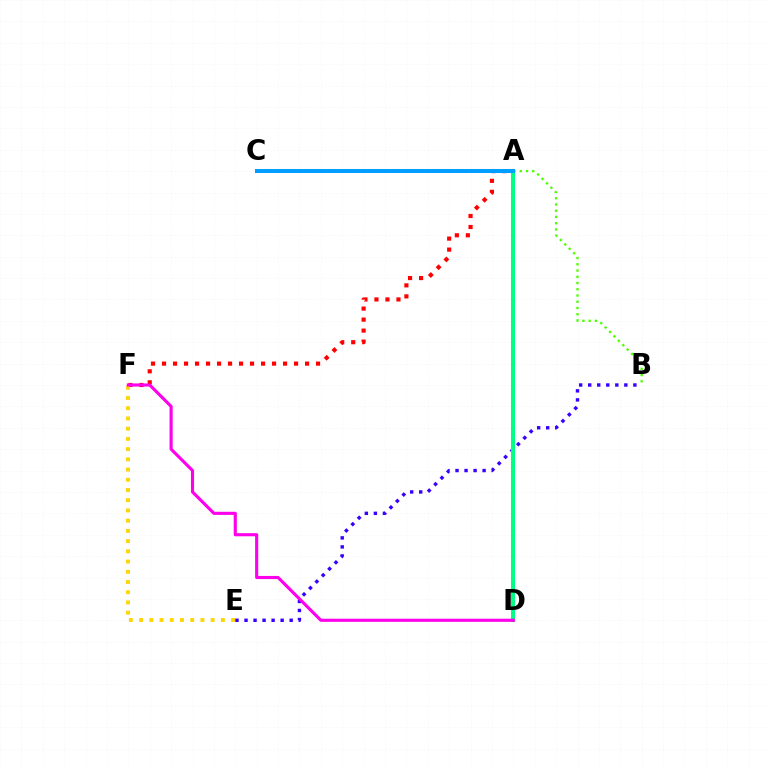{('A', 'B'): [{'color': '#4fff00', 'line_style': 'dotted', 'thickness': 1.7}], ('A', 'F'): [{'color': '#ff0000', 'line_style': 'dotted', 'thickness': 2.99}], ('B', 'E'): [{'color': '#3700ff', 'line_style': 'dotted', 'thickness': 2.45}], ('A', 'D'): [{'color': '#00ff86', 'line_style': 'solid', 'thickness': 2.93}], ('E', 'F'): [{'color': '#ffd500', 'line_style': 'dotted', 'thickness': 2.78}], ('D', 'F'): [{'color': '#ff00ed', 'line_style': 'solid', 'thickness': 2.25}], ('A', 'C'): [{'color': '#009eff', 'line_style': 'solid', 'thickness': 2.9}]}